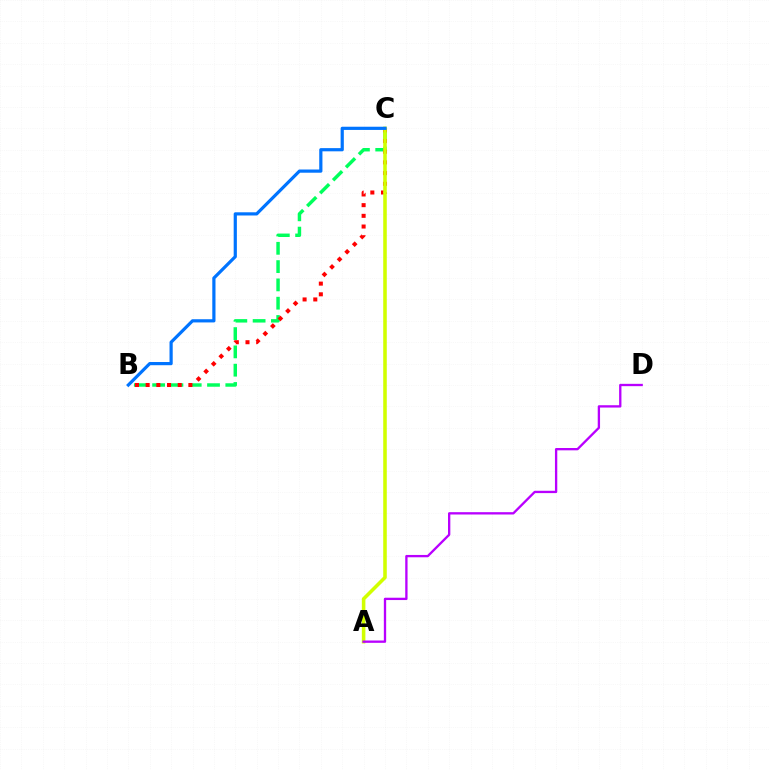{('B', 'C'): [{'color': '#00ff5c', 'line_style': 'dashed', 'thickness': 2.49}, {'color': '#ff0000', 'line_style': 'dotted', 'thickness': 2.9}, {'color': '#0074ff', 'line_style': 'solid', 'thickness': 2.3}], ('A', 'C'): [{'color': '#d1ff00', 'line_style': 'solid', 'thickness': 2.56}], ('A', 'D'): [{'color': '#b900ff', 'line_style': 'solid', 'thickness': 1.67}]}